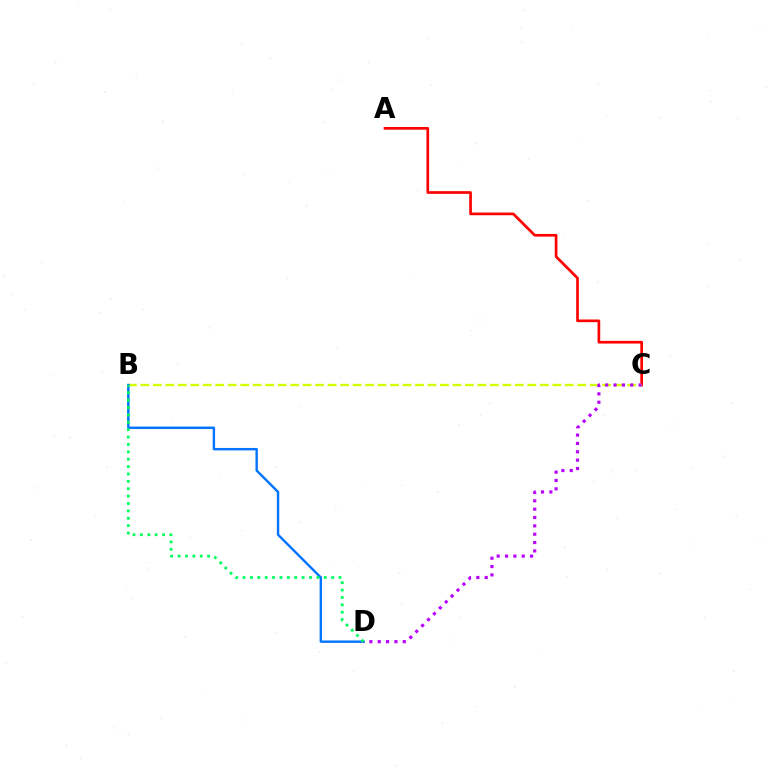{('A', 'C'): [{'color': '#ff0000', 'line_style': 'solid', 'thickness': 1.93}], ('B', 'C'): [{'color': '#d1ff00', 'line_style': 'dashed', 'thickness': 1.7}], ('B', 'D'): [{'color': '#0074ff', 'line_style': 'solid', 'thickness': 1.73}, {'color': '#00ff5c', 'line_style': 'dotted', 'thickness': 2.01}], ('C', 'D'): [{'color': '#b900ff', 'line_style': 'dotted', 'thickness': 2.27}]}